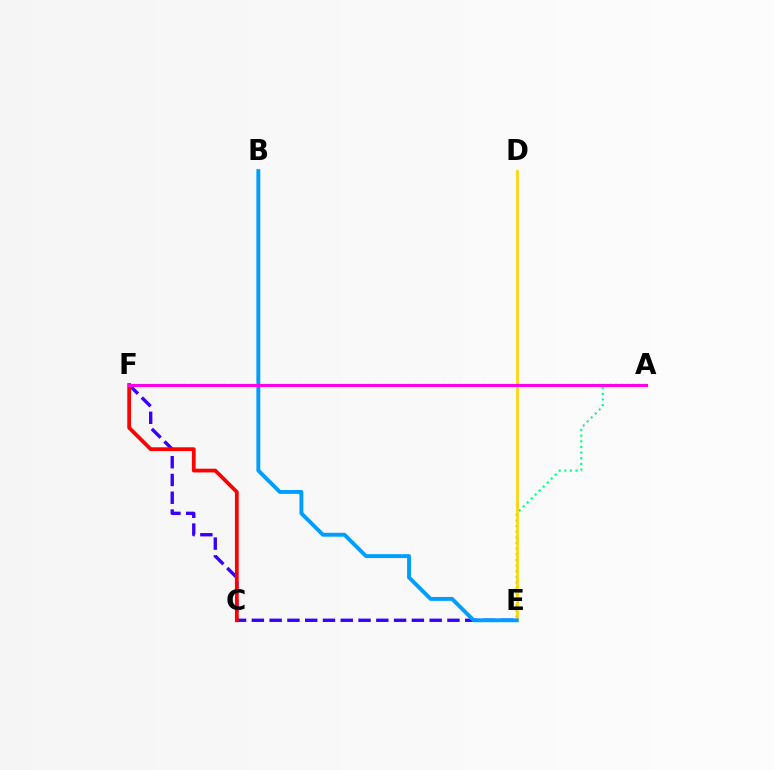{('E', 'F'): [{'color': '#3700ff', 'line_style': 'dashed', 'thickness': 2.42}], ('A', 'F'): [{'color': '#4fff00', 'line_style': 'dotted', 'thickness': 1.56}, {'color': '#ff00ed', 'line_style': 'solid', 'thickness': 2.22}], ('A', 'E'): [{'color': '#00ff86', 'line_style': 'dotted', 'thickness': 1.53}], ('C', 'F'): [{'color': '#ff0000', 'line_style': 'solid', 'thickness': 2.7}], ('D', 'E'): [{'color': '#ffd500', 'line_style': 'solid', 'thickness': 1.93}], ('B', 'E'): [{'color': '#009eff', 'line_style': 'solid', 'thickness': 2.8}]}